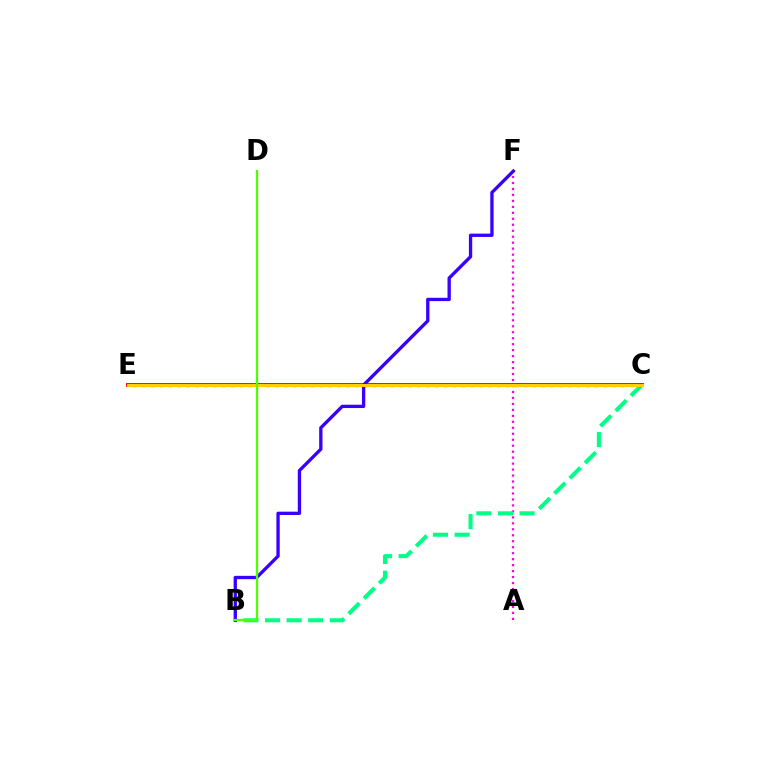{('A', 'F'): [{'color': '#ff00ed', 'line_style': 'dotted', 'thickness': 1.62}], ('B', 'C'): [{'color': '#00ff86', 'line_style': 'dashed', 'thickness': 2.93}], ('C', 'E'): [{'color': '#009eff', 'line_style': 'dotted', 'thickness': 2.41}, {'color': '#ff0000', 'line_style': 'solid', 'thickness': 2.76}, {'color': '#ffd500', 'line_style': 'solid', 'thickness': 2.11}], ('B', 'F'): [{'color': '#3700ff', 'line_style': 'solid', 'thickness': 2.39}], ('B', 'D'): [{'color': '#4fff00', 'line_style': 'solid', 'thickness': 1.66}]}